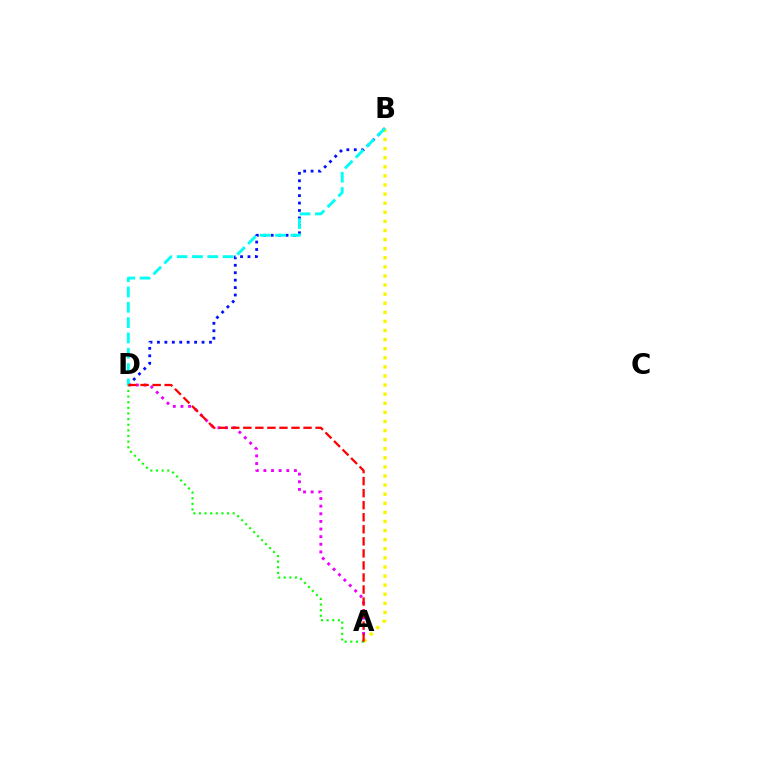{('B', 'D'): [{'color': '#0010ff', 'line_style': 'dotted', 'thickness': 2.02}, {'color': '#00fff6', 'line_style': 'dashed', 'thickness': 2.08}], ('A', 'D'): [{'color': '#ee00ff', 'line_style': 'dotted', 'thickness': 2.07}, {'color': '#08ff00', 'line_style': 'dotted', 'thickness': 1.53}, {'color': '#ff0000', 'line_style': 'dashed', 'thickness': 1.64}], ('A', 'B'): [{'color': '#fcf500', 'line_style': 'dotted', 'thickness': 2.47}]}